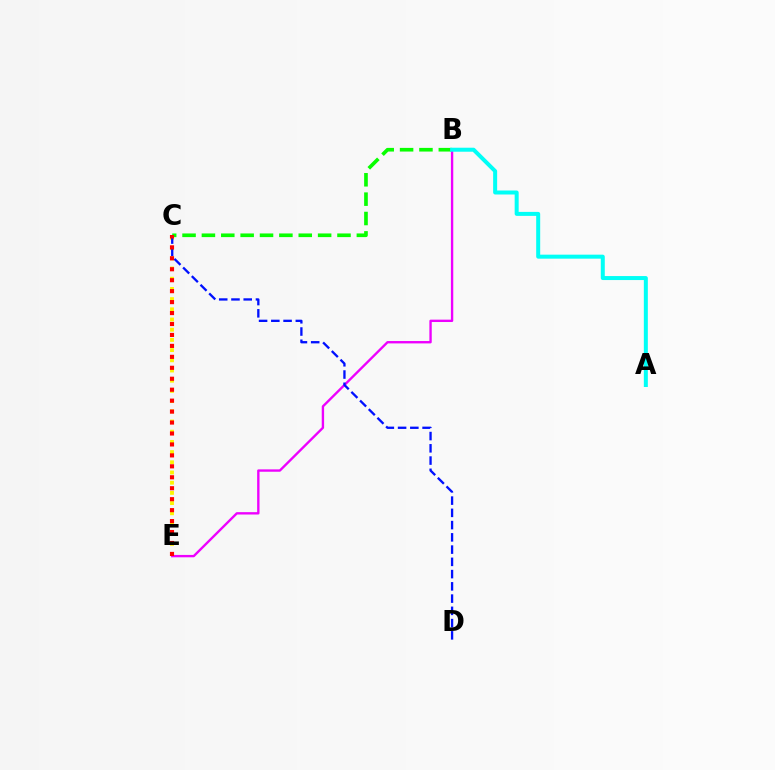{('B', 'C'): [{'color': '#08ff00', 'line_style': 'dashed', 'thickness': 2.63}], ('B', 'E'): [{'color': '#ee00ff', 'line_style': 'solid', 'thickness': 1.7}], ('A', 'B'): [{'color': '#00fff6', 'line_style': 'solid', 'thickness': 2.88}], ('C', 'E'): [{'color': '#fcf500', 'line_style': 'dotted', 'thickness': 2.77}, {'color': '#ff0000', 'line_style': 'dotted', 'thickness': 2.97}], ('C', 'D'): [{'color': '#0010ff', 'line_style': 'dashed', 'thickness': 1.66}]}